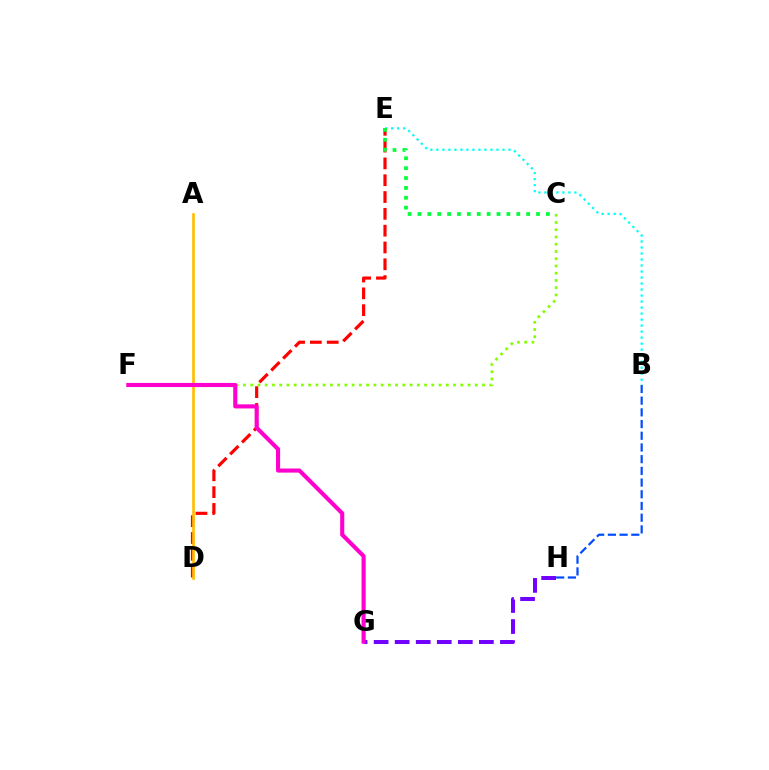{('B', 'H'): [{'color': '#004bff', 'line_style': 'dashed', 'thickness': 1.59}], ('G', 'H'): [{'color': '#7200ff', 'line_style': 'dashed', 'thickness': 2.86}], ('B', 'E'): [{'color': '#00fff6', 'line_style': 'dotted', 'thickness': 1.63}], ('D', 'E'): [{'color': '#ff0000', 'line_style': 'dashed', 'thickness': 2.28}], ('C', 'E'): [{'color': '#00ff39', 'line_style': 'dotted', 'thickness': 2.68}], ('C', 'F'): [{'color': '#84ff00', 'line_style': 'dotted', 'thickness': 1.97}], ('A', 'D'): [{'color': '#ffbd00', 'line_style': 'solid', 'thickness': 1.91}], ('F', 'G'): [{'color': '#ff00cf', 'line_style': 'solid', 'thickness': 2.96}]}